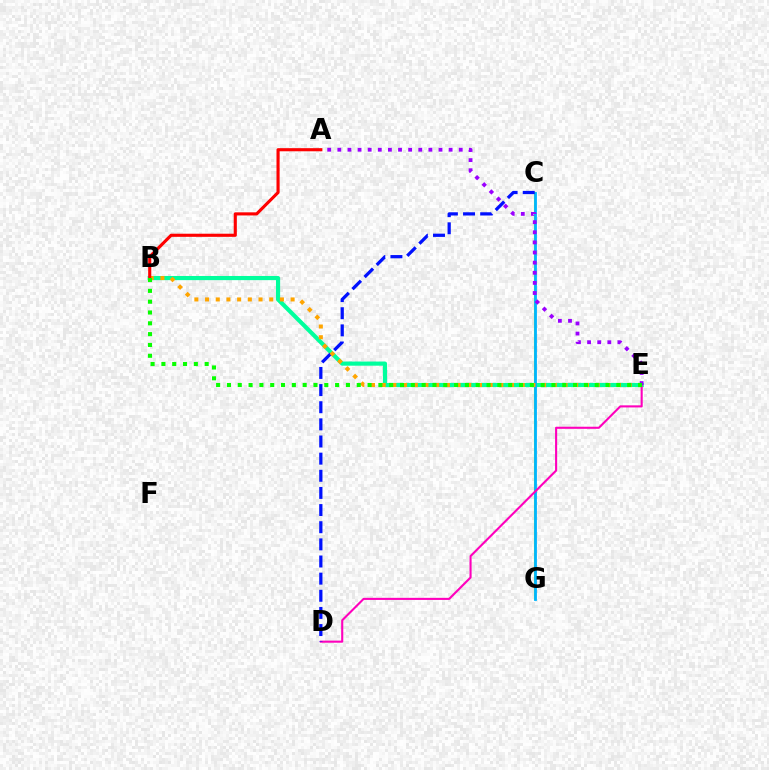{('B', 'E'): [{'color': '#00ff9d', 'line_style': 'solid', 'thickness': 2.99}, {'color': '#ffa500', 'line_style': 'dotted', 'thickness': 2.91}, {'color': '#08ff00', 'line_style': 'dotted', 'thickness': 2.94}], ('C', 'G'): [{'color': '#b3ff00', 'line_style': 'solid', 'thickness': 1.52}, {'color': '#00b5ff', 'line_style': 'solid', 'thickness': 2.02}], ('D', 'E'): [{'color': '#ff00bd', 'line_style': 'solid', 'thickness': 1.51}], ('C', 'D'): [{'color': '#0010ff', 'line_style': 'dashed', 'thickness': 2.33}], ('A', 'E'): [{'color': '#9b00ff', 'line_style': 'dotted', 'thickness': 2.75}], ('A', 'B'): [{'color': '#ff0000', 'line_style': 'solid', 'thickness': 2.24}]}